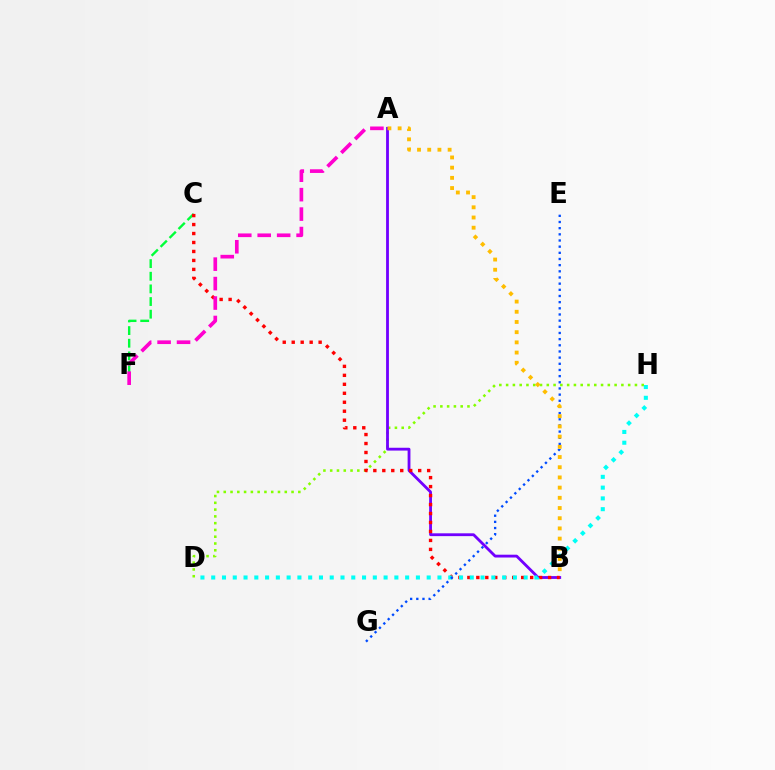{('D', 'H'): [{'color': '#84ff00', 'line_style': 'dotted', 'thickness': 1.84}, {'color': '#00fff6', 'line_style': 'dotted', 'thickness': 2.93}], ('A', 'B'): [{'color': '#7200ff', 'line_style': 'solid', 'thickness': 2.03}, {'color': '#ffbd00', 'line_style': 'dotted', 'thickness': 2.77}], ('C', 'F'): [{'color': '#00ff39', 'line_style': 'dashed', 'thickness': 1.72}], ('B', 'C'): [{'color': '#ff0000', 'line_style': 'dotted', 'thickness': 2.44}], ('E', 'G'): [{'color': '#004bff', 'line_style': 'dotted', 'thickness': 1.68}], ('A', 'F'): [{'color': '#ff00cf', 'line_style': 'dashed', 'thickness': 2.64}]}